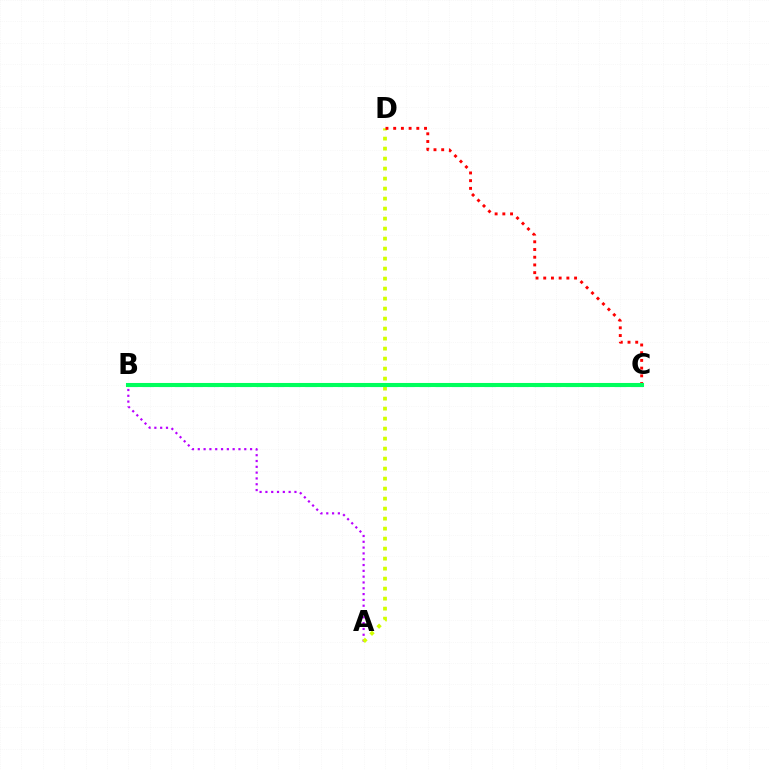{('A', 'B'): [{'color': '#b900ff', 'line_style': 'dotted', 'thickness': 1.58}], ('A', 'D'): [{'color': '#d1ff00', 'line_style': 'dotted', 'thickness': 2.72}], ('C', 'D'): [{'color': '#ff0000', 'line_style': 'dotted', 'thickness': 2.1}], ('B', 'C'): [{'color': '#0074ff', 'line_style': 'dashed', 'thickness': 2.21}, {'color': '#00ff5c', 'line_style': 'solid', 'thickness': 2.93}]}